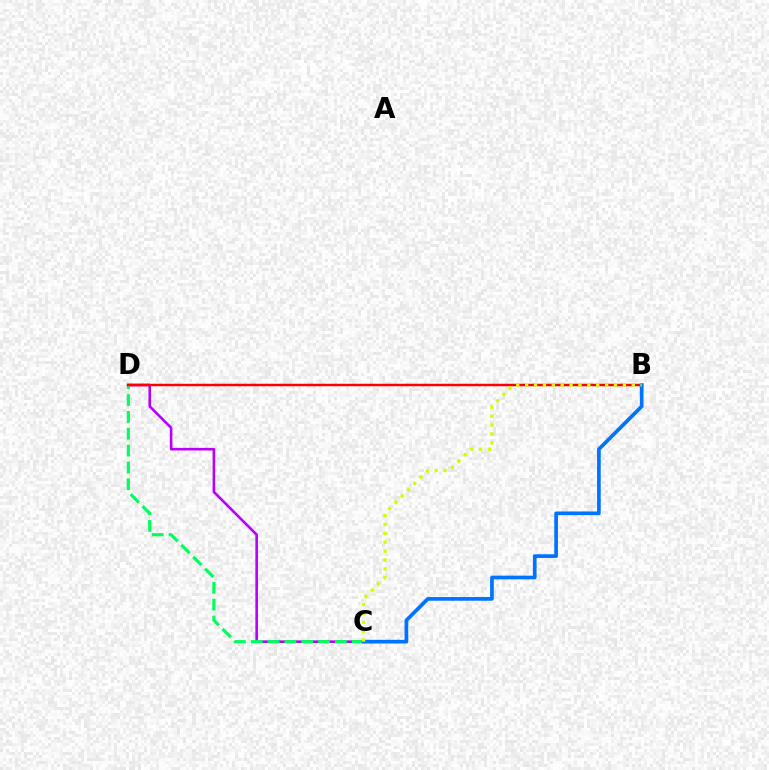{('C', 'D'): [{'color': '#b900ff', 'line_style': 'solid', 'thickness': 1.88}, {'color': '#00ff5c', 'line_style': 'dashed', 'thickness': 2.29}], ('B', 'D'): [{'color': '#ff0000', 'line_style': 'solid', 'thickness': 1.78}], ('B', 'C'): [{'color': '#0074ff', 'line_style': 'solid', 'thickness': 2.66}, {'color': '#d1ff00', 'line_style': 'dotted', 'thickness': 2.41}]}